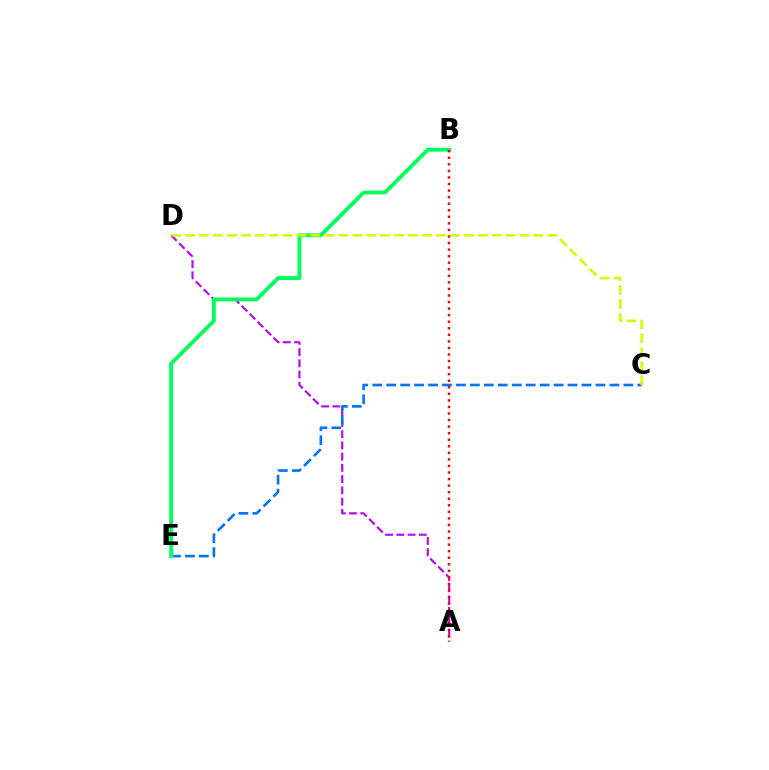{('A', 'D'): [{'color': '#b900ff', 'line_style': 'dashed', 'thickness': 1.53}], ('C', 'E'): [{'color': '#0074ff', 'line_style': 'dashed', 'thickness': 1.9}], ('B', 'E'): [{'color': '#00ff5c', 'line_style': 'solid', 'thickness': 2.78}], ('A', 'B'): [{'color': '#ff0000', 'line_style': 'dotted', 'thickness': 1.78}], ('C', 'D'): [{'color': '#d1ff00', 'line_style': 'dashed', 'thickness': 1.89}]}